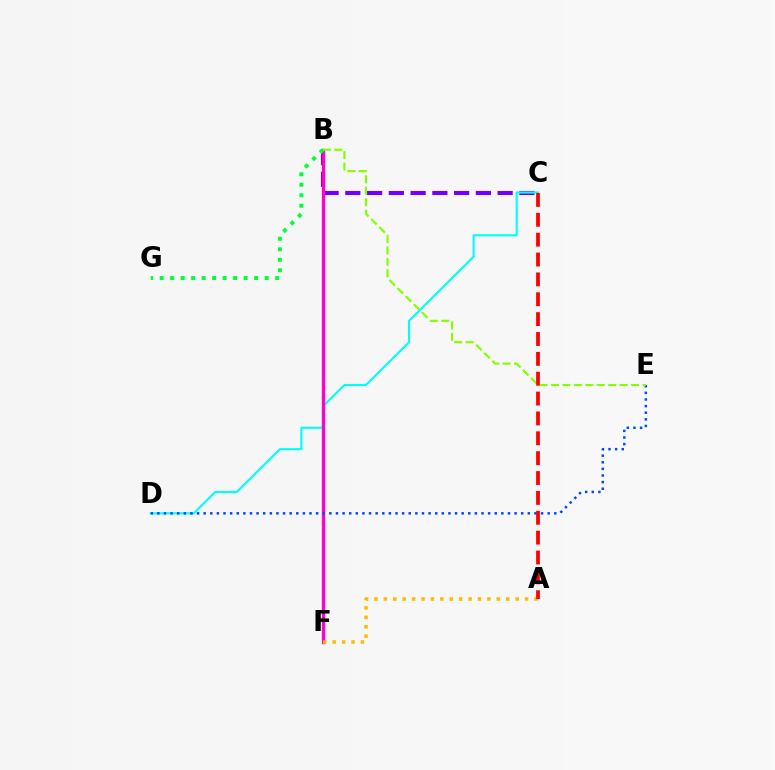{('B', 'C'): [{'color': '#7200ff', 'line_style': 'dashed', 'thickness': 2.96}], ('C', 'D'): [{'color': '#00fff6', 'line_style': 'solid', 'thickness': 1.52}], ('B', 'F'): [{'color': '#ff00cf', 'line_style': 'solid', 'thickness': 2.36}], ('D', 'E'): [{'color': '#004bff', 'line_style': 'dotted', 'thickness': 1.8}], ('B', 'E'): [{'color': '#84ff00', 'line_style': 'dashed', 'thickness': 1.55}], ('B', 'G'): [{'color': '#00ff39', 'line_style': 'dotted', 'thickness': 2.85}], ('A', 'F'): [{'color': '#ffbd00', 'line_style': 'dotted', 'thickness': 2.56}], ('A', 'C'): [{'color': '#ff0000', 'line_style': 'dashed', 'thickness': 2.7}]}